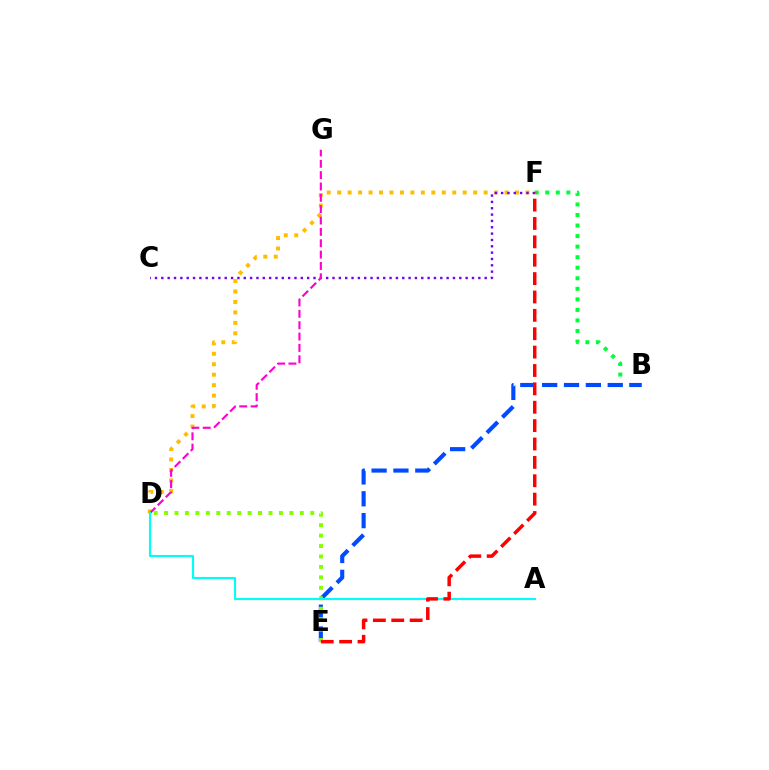{('B', 'F'): [{'color': '#00ff39', 'line_style': 'dotted', 'thickness': 2.87}], ('B', 'E'): [{'color': '#004bff', 'line_style': 'dashed', 'thickness': 2.97}], ('D', 'F'): [{'color': '#ffbd00', 'line_style': 'dotted', 'thickness': 2.84}], ('C', 'F'): [{'color': '#7200ff', 'line_style': 'dotted', 'thickness': 1.72}], ('D', 'G'): [{'color': '#ff00cf', 'line_style': 'dashed', 'thickness': 1.54}], ('D', 'E'): [{'color': '#84ff00', 'line_style': 'dotted', 'thickness': 2.84}], ('A', 'D'): [{'color': '#00fff6', 'line_style': 'solid', 'thickness': 1.54}], ('E', 'F'): [{'color': '#ff0000', 'line_style': 'dashed', 'thickness': 2.5}]}